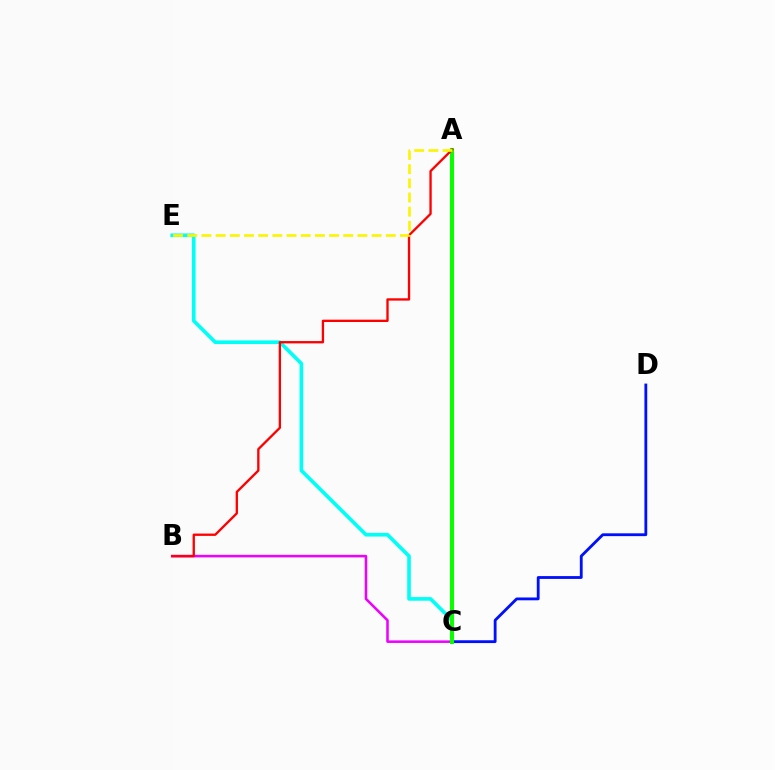{('B', 'C'): [{'color': '#ee00ff', 'line_style': 'solid', 'thickness': 1.83}], ('C', 'D'): [{'color': '#0010ff', 'line_style': 'solid', 'thickness': 2.03}], ('C', 'E'): [{'color': '#00fff6', 'line_style': 'solid', 'thickness': 2.62}], ('A', 'C'): [{'color': '#08ff00', 'line_style': 'solid', 'thickness': 2.92}], ('A', 'B'): [{'color': '#ff0000', 'line_style': 'solid', 'thickness': 1.68}], ('A', 'E'): [{'color': '#fcf500', 'line_style': 'dashed', 'thickness': 1.93}]}